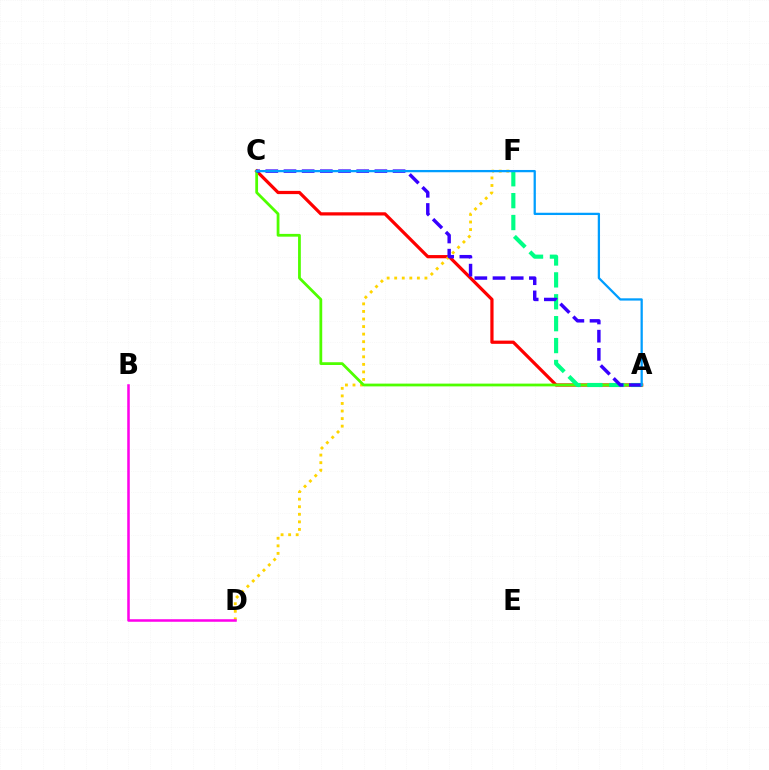{('A', 'C'): [{'color': '#ff0000', 'line_style': 'solid', 'thickness': 2.32}, {'color': '#4fff00', 'line_style': 'solid', 'thickness': 2.0}, {'color': '#3700ff', 'line_style': 'dashed', 'thickness': 2.47}, {'color': '#009eff', 'line_style': 'solid', 'thickness': 1.63}], ('D', 'F'): [{'color': '#ffd500', 'line_style': 'dotted', 'thickness': 2.05}], ('A', 'F'): [{'color': '#00ff86', 'line_style': 'dashed', 'thickness': 2.97}], ('B', 'D'): [{'color': '#ff00ed', 'line_style': 'solid', 'thickness': 1.83}]}